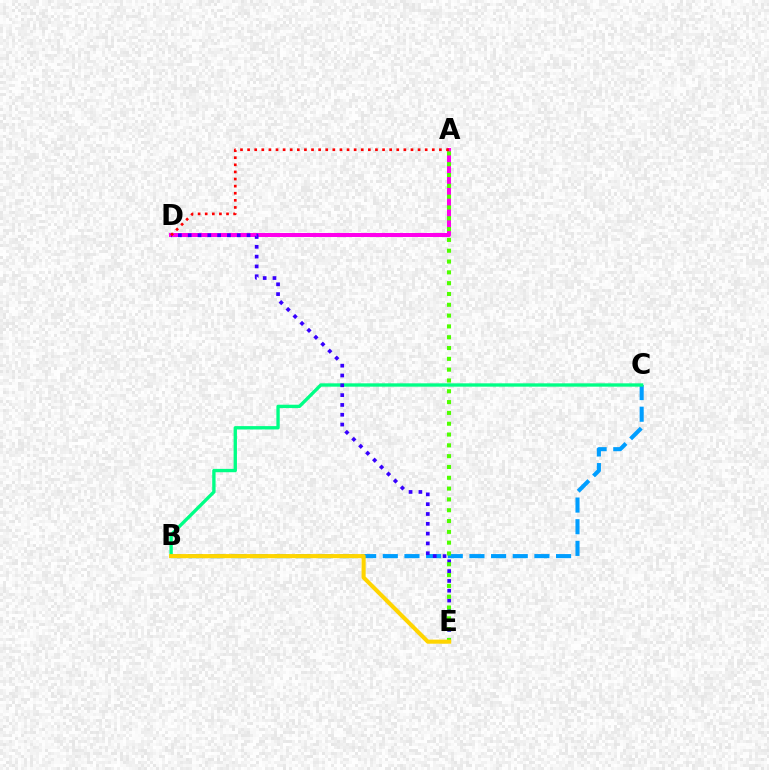{('B', 'C'): [{'color': '#009eff', 'line_style': 'dashed', 'thickness': 2.94}, {'color': '#00ff86', 'line_style': 'solid', 'thickness': 2.41}], ('A', 'D'): [{'color': '#ff00ed', 'line_style': 'solid', 'thickness': 2.88}, {'color': '#ff0000', 'line_style': 'dotted', 'thickness': 1.93}], ('D', 'E'): [{'color': '#3700ff', 'line_style': 'dotted', 'thickness': 2.67}], ('A', 'E'): [{'color': '#4fff00', 'line_style': 'dotted', 'thickness': 2.94}], ('B', 'E'): [{'color': '#ffd500', 'line_style': 'solid', 'thickness': 2.94}]}